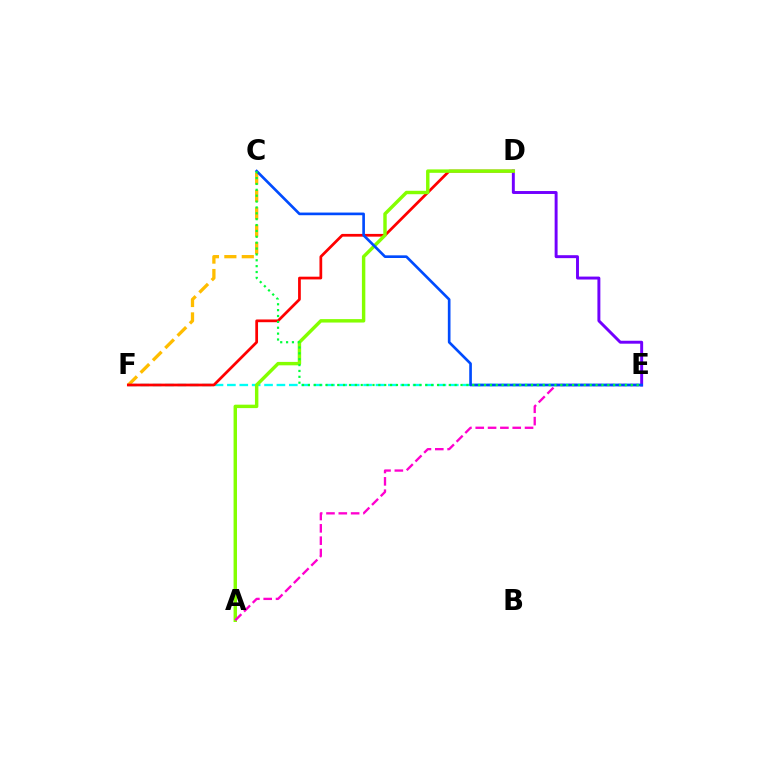{('E', 'F'): [{'color': '#00fff6', 'line_style': 'dashed', 'thickness': 1.68}], ('D', 'E'): [{'color': '#7200ff', 'line_style': 'solid', 'thickness': 2.12}], ('C', 'F'): [{'color': '#ffbd00', 'line_style': 'dashed', 'thickness': 2.37}], ('D', 'F'): [{'color': '#ff0000', 'line_style': 'solid', 'thickness': 1.97}], ('A', 'D'): [{'color': '#84ff00', 'line_style': 'solid', 'thickness': 2.47}], ('A', 'E'): [{'color': '#ff00cf', 'line_style': 'dashed', 'thickness': 1.67}], ('C', 'E'): [{'color': '#004bff', 'line_style': 'solid', 'thickness': 1.92}, {'color': '#00ff39', 'line_style': 'dotted', 'thickness': 1.6}]}